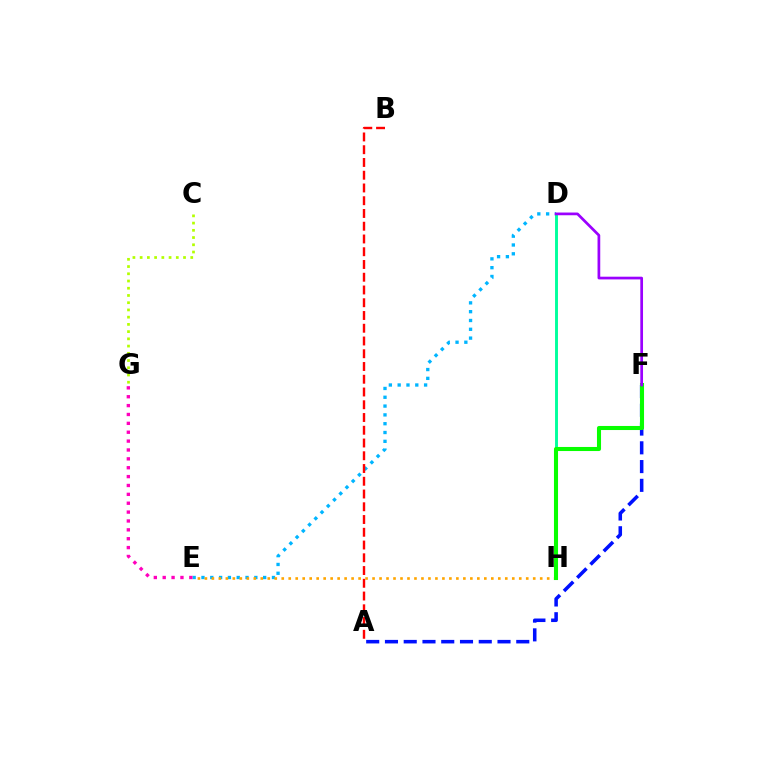{('A', 'F'): [{'color': '#0010ff', 'line_style': 'dashed', 'thickness': 2.55}], ('D', 'E'): [{'color': '#00b5ff', 'line_style': 'dotted', 'thickness': 2.39}], ('A', 'B'): [{'color': '#ff0000', 'line_style': 'dashed', 'thickness': 1.73}], ('E', 'G'): [{'color': '#ff00bd', 'line_style': 'dotted', 'thickness': 2.41}], ('E', 'H'): [{'color': '#ffa500', 'line_style': 'dotted', 'thickness': 1.9}], ('C', 'G'): [{'color': '#b3ff00', 'line_style': 'dotted', 'thickness': 1.96}], ('D', 'H'): [{'color': '#00ff9d', 'line_style': 'solid', 'thickness': 2.1}], ('F', 'H'): [{'color': '#08ff00', 'line_style': 'solid', 'thickness': 2.93}], ('D', 'F'): [{'color': '#9b00ff', 'line_style': 'solid', 'thickness': 1.95}]}